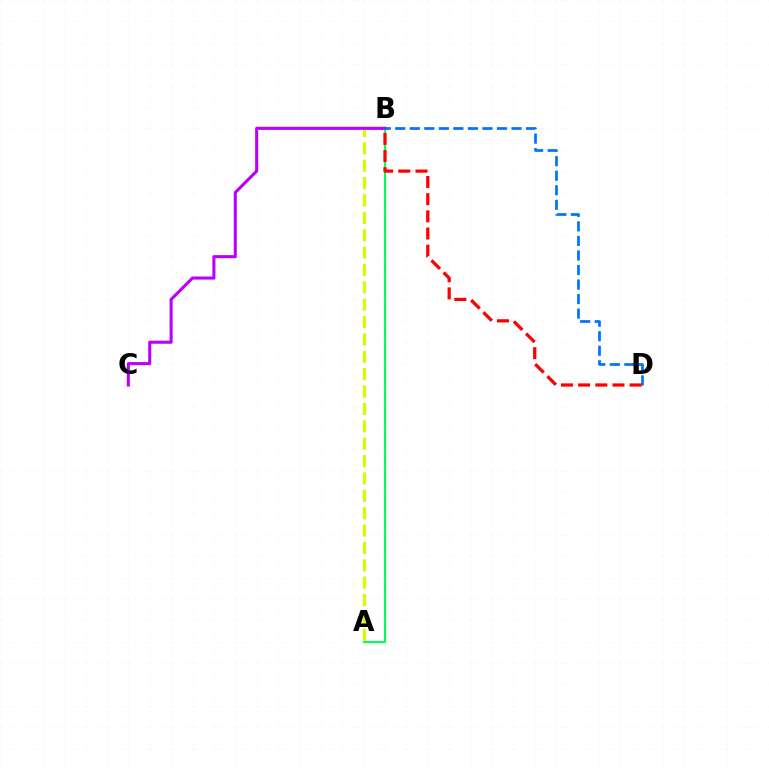{('A', 'B'): [{'color': '#00ff5c', 'line_style': 'solid', 'thickness': 1.53}, {'color': '#d1ff00', 'line_style': 'dashed', 'thickness': 2.36}], ('B', 'C'): [{'color': '#b900ff', 'line_style': 'solid', 'thickness': 2.21}], ('B', 'D'): [{'color': '#0074ff', 'line_style': 'dashed', 'thickness': 1.97}, {'color': '#ff0000', 'line_style': 'dashed', 'thickness': 2.33}]}